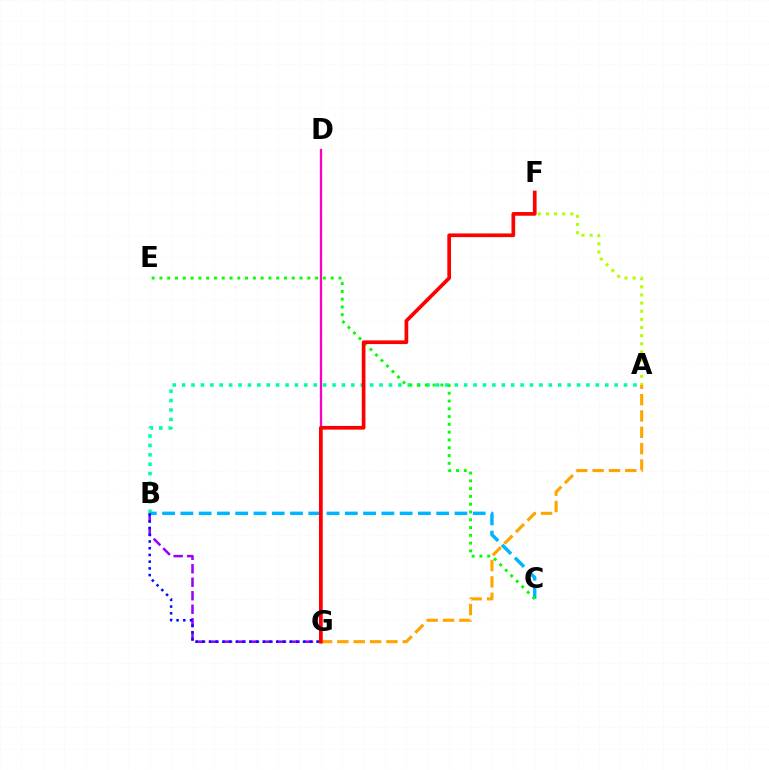{('B', 'G'): [{'color': '#9b00ff', 'line_style': 'dashed', 'thickness': 1.83}, {'color': '#0010ff', 'line_style': 'dotted', 'thickness': 1.83}], ('D', 'G'): [{'color': '#ff00bd', 'line_style': 'solid', 'thickness': 1.65}], ('A', 'F'): [{'color': '#b3ff00', 'line_style': 'dotted', 'thickness': 2.21}], ('A', 'B'): [{'color': '#00ff9d', 'line_style': 'dotted', 'thickness': 2.55}], ('B', 'C'): [{'color': '#00b5ff', 'line_style': 'dashed', 'thickness': 2.48}], ('A', 'G'): [{'color': '#ffa500', 'line_style': 'dashed', 'thickness': 2.22}], ('C', 'E'): [{'color': '#08ff00', 'line_style': 'dotted', 'thickness': 2.11}], ('F', 'G'): [{'color': '#ff0000', 'line_style': 'solid', 'thickness': 2.66}]}